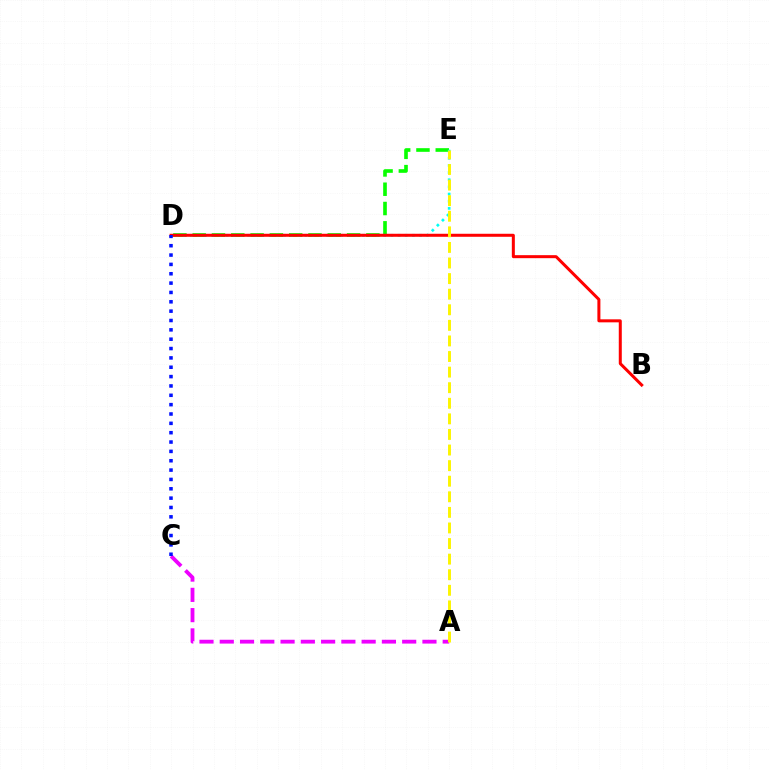{('D', 'E'): [{'color': '#08ff00', 'line_style': 'dashed', 'thickness': 2.62}, {'color': '#00fff6', 'line_style': 'dotted', 'thickness': 1.95}], ('A', 'C'): [{'color': '#ee00ff', 'line_style': 'dashed', 'thickness': 2.75}], ('B', 'D'): [{'color': '#ff0000', 'line_style': 'solid', 'thickness': 2.17}], ('C', 'D'): [{'color': '#0010ff', 'line_style': 'dotted', 'thickness': 2.54}], ('A', 'E'): [{'color': '#fcf500', 'line_style': 'dashed', 'thickness': 2.12}]}